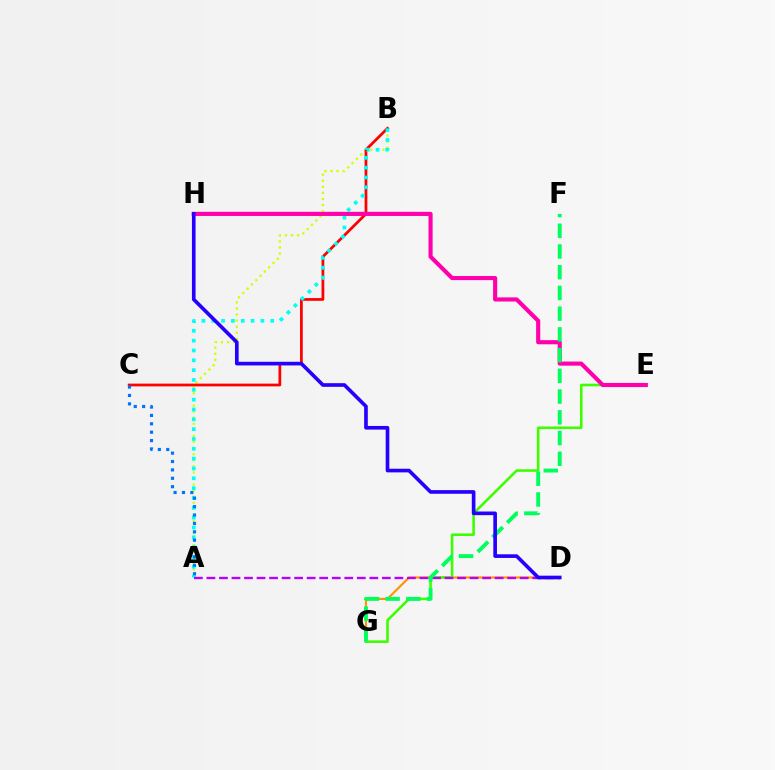{('D', 'G'): [{'color': '#ff9400', 'line_style': 'solid', 'thickness': 1.56}], ('E', 'G'): [{'color': '#3dff00', 'line_style': 'solid', 'thickness': 1.87}], ('A', 'B'): [{'color': '#d1ff00', 'line_style': 'dotted', 'thickness': 1.65}, {'color': '#00fff6', 'line_style': 'dotted', 'thickness': 2.67}], ('B', 'C'): [{'color': '#ff0000', 'line_style': 'solid', 'thickness': 1.98}], ('A', 'C'): [{'color': '#0074ff', 'line_style': 'dotted', 'thickness': 2.28}], ('E', 'H'): [{'color': '#ff00ac', 'line_style': 'solid', 'thickness': 2.97}], ('A', 'D'): [{'color': '#b900ff', 'line_style': 'dashed', 'thickness': 1.7}], ('F', 'G'): [{'color': '#00ff5c', 'line_style': 'dashed', 'thickness': 2.82}], ('D', 'H'): [{'color': '#2500ff', 'line_style': 'solid', 'thickness': 2.63}]}